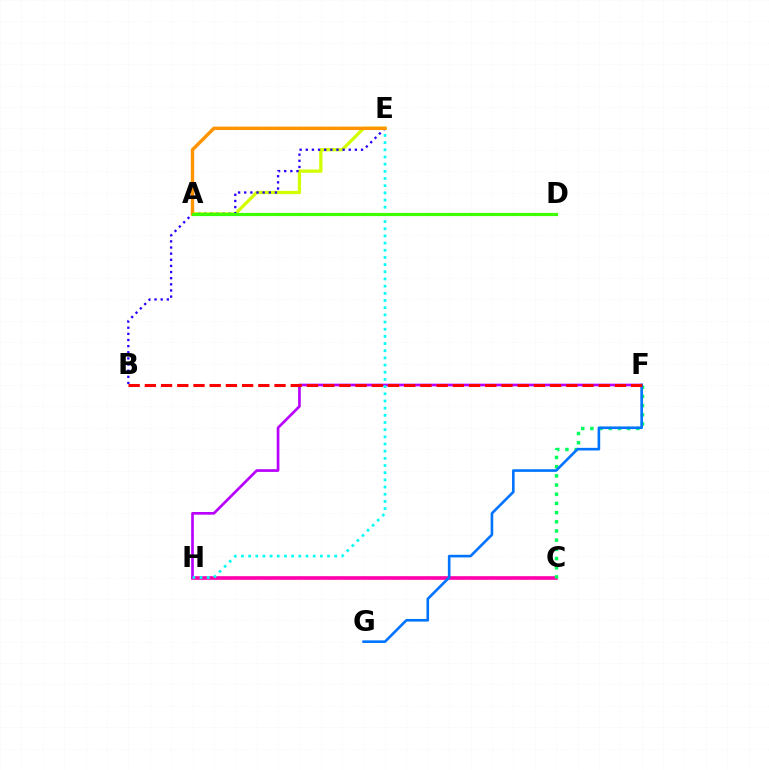{('C', 'H'): [{'color': '#ff00ac', 'line_style': 'solid', 'thickness': 2.62}], ('C', 'F'): [{'color': '#00ff5c', 'line_style': 'dotted', 'thickness': 2.5}], ('A', 'E'): [{'color': '#d1ff00', 'line_style': 'solid', 'thickness': 2.35}, {'color': '#ff9400', 'line_style': 'solid', 'thickness': 2.45}], ('B', 'E'): [{'color': '#2500ff', 'line_style': 'dotted', 'thickness': 1.67}], ('F', 'H'): [{'color': '#b900ff', 'line_style': 'solid', 'thickness': 1.93}], ('E', 'H'): [{'color': '#00fff6', 'line_style': 'dotted', 'thickness': 1.95}], ('F', 'G'): [{'color': '#0074ff', 'line_style': 'solid', 'thickness': 1.89}], ('A', 'D'): [{'color': '#3dff00', 'line_style': 'solid', 'thickness': 2.28}], ('B', 'F'): [{'color': '#ff0000', 'line_style': 'dashed', 'thickness': 2.2}]}